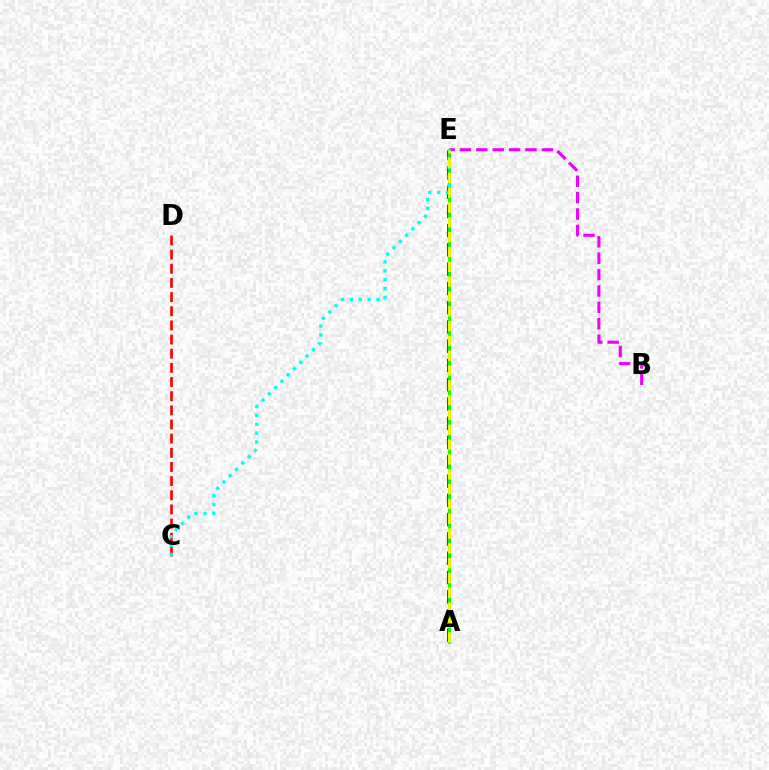{('B', 'E'): [{'color': '#ee00ff', 'line_style': 'dashed', 'thickness': 2.23}], ('A', 'E'): [{'color': '#0010ff', 'line_style': 'dashed', 'thickness': 2.62}, {'color': '#08ff00', 'line_style': 'solid', 'thickness': 2.07}, {'color': '#fcf500', 'line_style': 'dashed', 'thickness': 2.01}], ('C', 'D'): [{'color': '#ff0000', 'line_style': 'dashed', 'thickness': 1.92}], ('C', 'E'): [{'color': '#00fff6', 'line_style': 'dotted', 'thickness': 2.42}]}